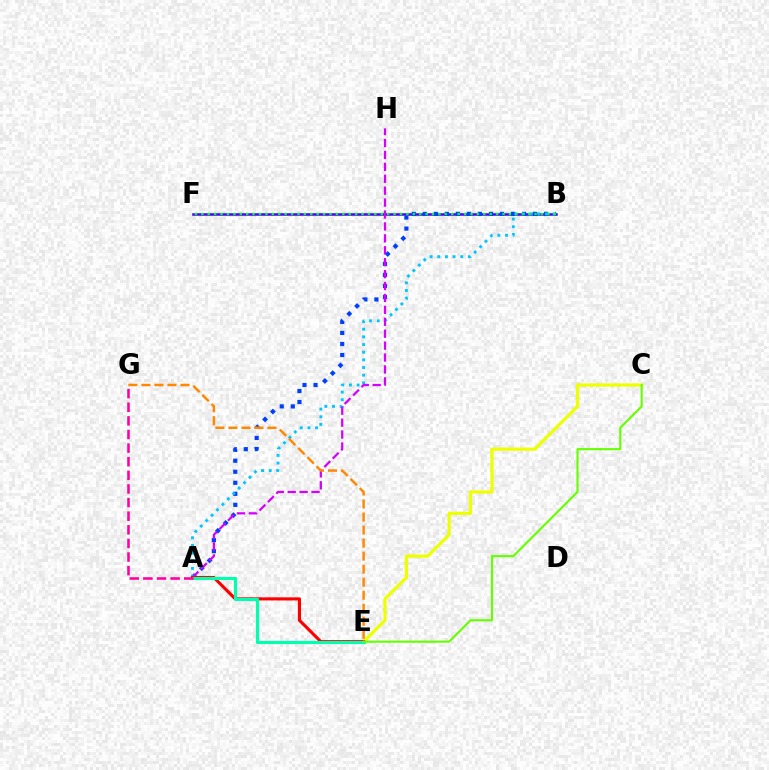{('C', 'E'): [{'color': '#eeff00', 'line_style': 'solid', 'thickness': 2.3}, {'color': '#66ff00', 'line_style': 'solid', 'thickness': 1.53}], ('B', 'F'): [{'color': '#4f00ff', 'line_style': 'solid', 'thickness': 1.84}, {'color': '#00ff27', 'line_style': 'dotted', 'thickness': 1.74}], ('A', 'B'): [{'color': '#003fff', 'line_style': 'dotted', 'thickness': 3.0}, {'color': '#00c7ff', 'line_style': 'dotted', 'thickness': 2.08}], ('A', 'H'): [{'color': '#d600ff', 'line_style': 'dashed', 'thickness': 1.62}], ('E', 'G'): [{'color': '#ff8800', 'line_style': 'dashed', 'thickness': 1.77}], ('A', 'E'): [{'color': '#ff0000', 'line_style': 'solid', 'thickness': 2.24}, {'color': '#00ffaf', 'line_style': 'solid', 'thickness': 2.24}], ('A', 'G'): [{'color': '#ff00a0', 'line_style': 'dashed', 'thickness': 1.85}]}